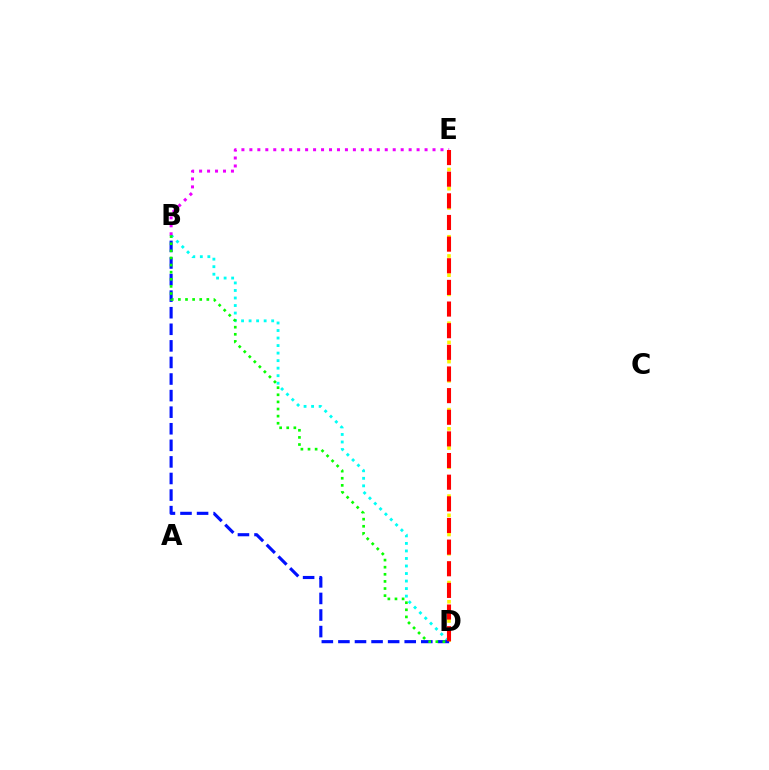{('D', 'E'): [{'color': '#fcf500', 'line_style': 'dotted', 'thickness': 2.61}, {'color': '#ff0000', 'line_style': 'dashed', 'thickness': 2.94}], ('B', 'D'): [{'color': '#00fff6', 'line_style': 'dotted', 'thickness': 2.05}, {'color': '#0010ff', 'line_style': 'dashed', 'thickness': 2.25}, {'color': '#08ff00', 'line_style': 'dotted', 'thickness': 1.93}], ('B', 'E'): [{'color': '#ee00ff', 'line_style': 'dotted', 'thickness': 2.16}]}